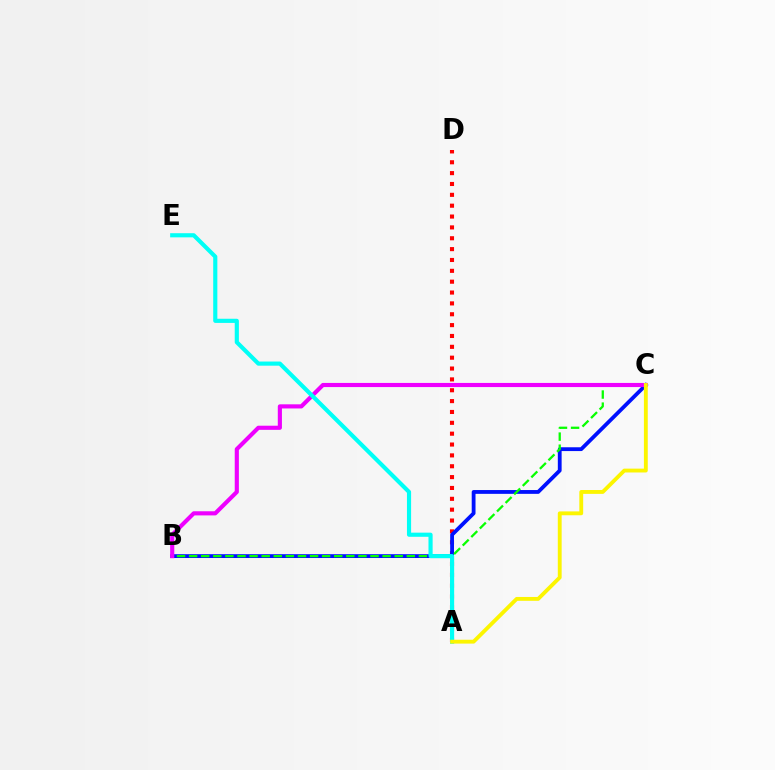{('A', 'D'): [{'color': '#ff0000', 'line_style': 'dotted', 'thickness': 2.95}], ('B', 'C'): [{'color': '#0010ff', 'line_style': 'solid', 'thickness': 2.74}, {'color': '#08ff00', 'line_style': 'dashed', 'thickness': 1.64}, {'color': '#ee00ff', 'line_style': 'solid', 'thickness': 2.98}], ('A', 'E'): [{'color': '#00fff6', 'line_style': 'solid', 'thickness': 2.98}], ('A', 'C'): [{'color': '#fcf500', 'line_style': 'solid', 'thickness': 2.77}]}